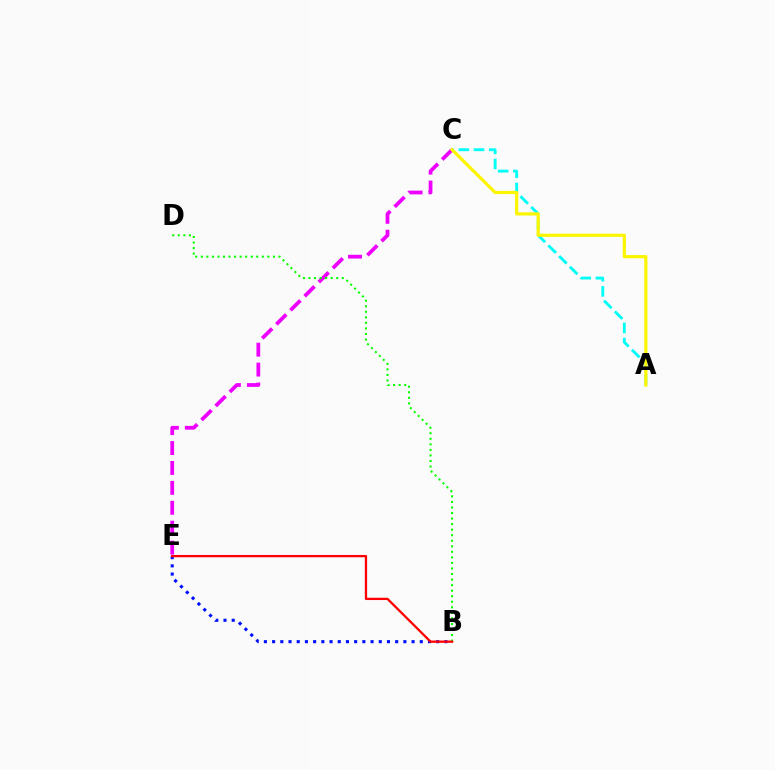{('A', 'C'): [{'color': '#00fff6', 'line_style': 'dashed', 'thickness': 2.06}, {'color': '#fcf500', 'line_style': 'solid', 'thickness': 2.3}], ('B', 'E'): [{'color': '#0010ff', 'line_style': 'dotted', 'thickness': 2.23}, {'color': '#ff0000', 'line_style': 'solid', 'thickness': 1.65}], ('C', 'E'): [{'color': '#ee00ff', 'line_style': 'dashed', 'thickness': 2.71}], ('B', 'D'): [{'color': '#08ff00', 'line_style': 'dotted', 'thickness': 1.51}]}